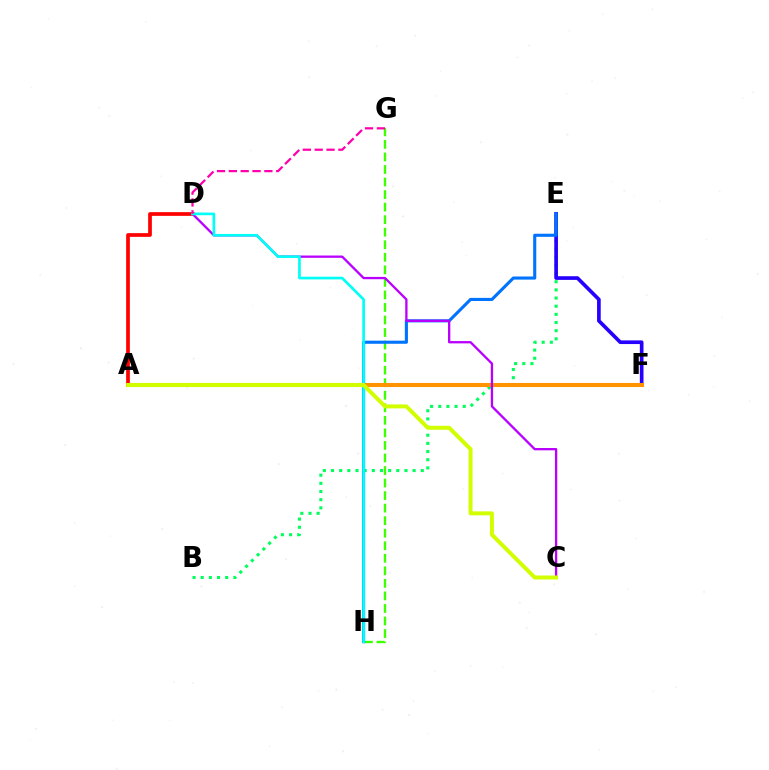{('B', 'E'): [{'color': '#00ff5c', 'line_style': 'dotted', 'thickness': 2.22}], ('E', 'F'): [{'color': '#2500ff', 'line_style': 'solid', 'thickness': 2.64}], ('G', 'H'): [{'color': '#3dff00', 'line_style': 'dashed', 'thickness': 1.7}], ('A', 'D'): [{'color': '#ff0000', 'line_style': 'solid', 'thickness': 2.67}], ('A', 'F'): [{'color': '#ff9400', 'line_style': 'solid', 'thickness': 2.92}], ('E', 'H'): [{'color': '#0074ff', 'line_style': 'solid', 'thickness': 2.23}], ('C', 'D'): [{'color': '#b900ff', 'line_style': 'solid', 'thickness': 1.66}], ('D', 'H'): [{'color': '#00fff6', 'line_style': 'solid', 'thickness': 1.93}], ('A', 'C'): [{'color': '#d1ff00', 'line_style': 'solid', 'thickness': 2.85}], ('D', 'G'): [{'color': '#ff00ac', 'line_style': 'dashed', 'thickness': 1.61}]}